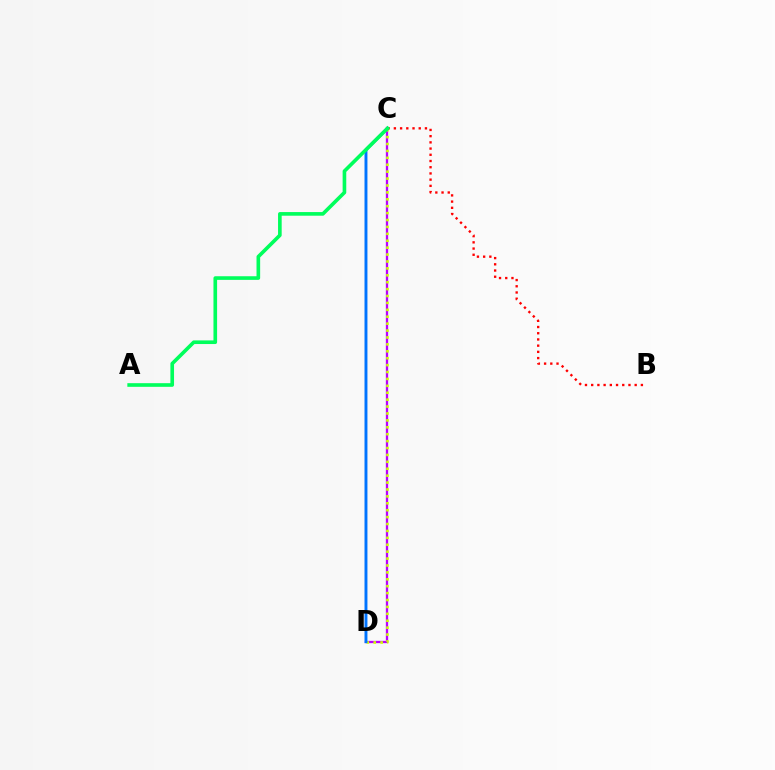{('C', 'D'): [{'color': '#b900ff', 'line_style': 'solid', 'thickness': 1.66}, {'color': '#d1ff00', 'line_style': 'dotted', 'thickness': 1.88}, {'color': '#0074ff', 'line_style': 'solid', 'thickness': 2.11}], ('B', 'C'): [{'color': '#ff0000', 'line_style': 'dotted', 'thickness': 1.69}], ('A', 'C'): [{'color': '#00ff5c', 'line_style': 'solid', 'thickness': 2.62}]}